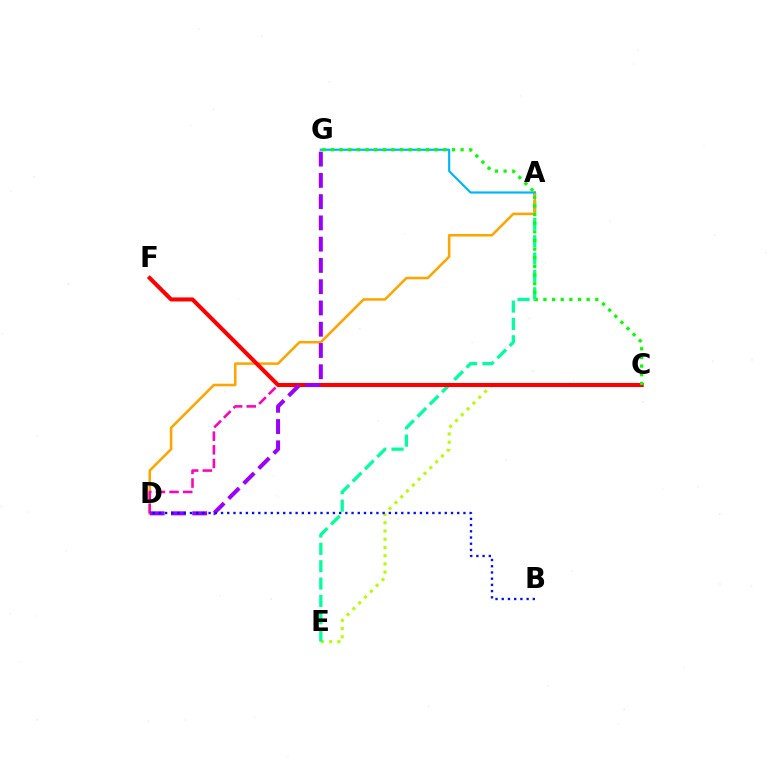{('C', 'E'): [{'color': '#b3ff00', 'line_style': 'dotted', 'thickness': 2.24}], ('A', 'E'): [{'color': '#00ff9d', 'line_style': 'dashed', 'thickness': 2.36}], ('A', 'D'): [{'color': '#ffa500', 'line_style': 'solid', 'thickness': 1.83}], ('A', 'G'): [{'color': '#00b5ff', 'line_style': 'solid', 'thickness': 1.56}], ('C', 'D'): [{'color': '#ff00bd', 'line_style': 'dashed', 'thickness': 1.86}], ('C', 'F'): [{'color': '#ff0000', 'line_style': 'solid', 'thickness': 2.92}], ('D', 'G'): [{'color': '#9b00ff', 'line_style': 'dashed', 'thickness': 2.89}], ('B', 'D'): [{'color': '#0010ff', 'line_style': 'dotted', 'thickness': 1.69}], ('C', 'G'): [{'color': '#08ff00', 'line_style': 'dotted', 'thickness': 2.35}]}